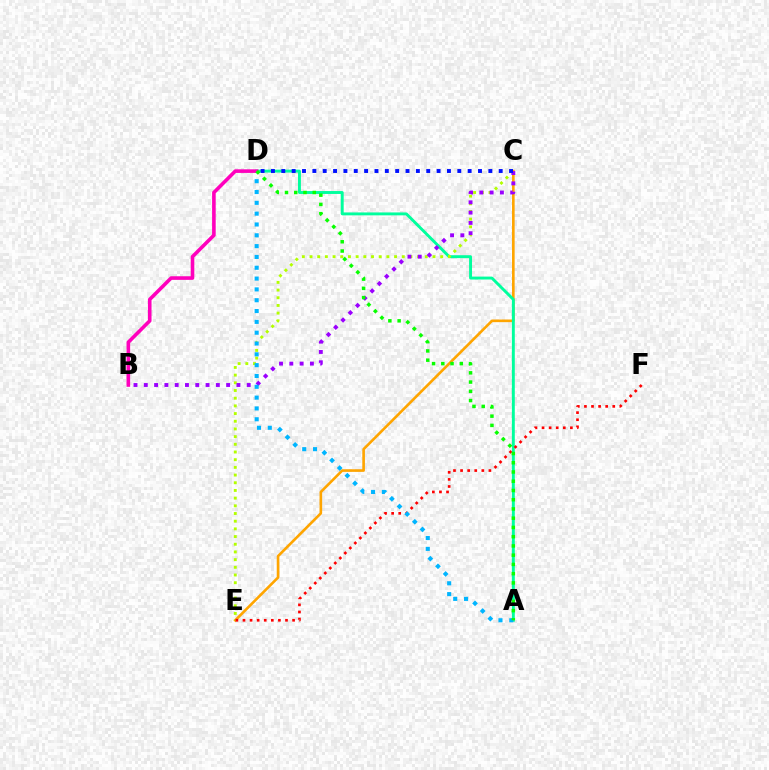{('C', 'E'): [{'color': '#ffa500', 'line_style': 'solid', 'thickness': 1.9}, {'color': '#b3ff00', 'line_style': 'dotted', 'thickness': 2.09}], ('A', 'D'): [{'color': '#00ff9d', 'line_style': 'solid', 'thickness': 2.1}, {'color': '#00b5ff', 'line_style': 'dotted', 'thickness': 2.94}, {'color': '#08ff00', 'line_style': 'dotted', 'thickness': 2.51}], ('E', 'F'): [{'color': '#ff0000', 'line_style': 'dotted', 'thickness': 1.93}], ('B', 'C'): [{'color': '#9b00ff', 'line_style': 'dotted', 'thickness': 2.8}], ('C', 'D'): [{'color': '#0010ff', 'line_style': 'dotted', 'thickness': 2.81}], ('B', 'D'): [{'color': '#ff00bd', 'line_style': 'solid', 'thickness': 2.59}]}